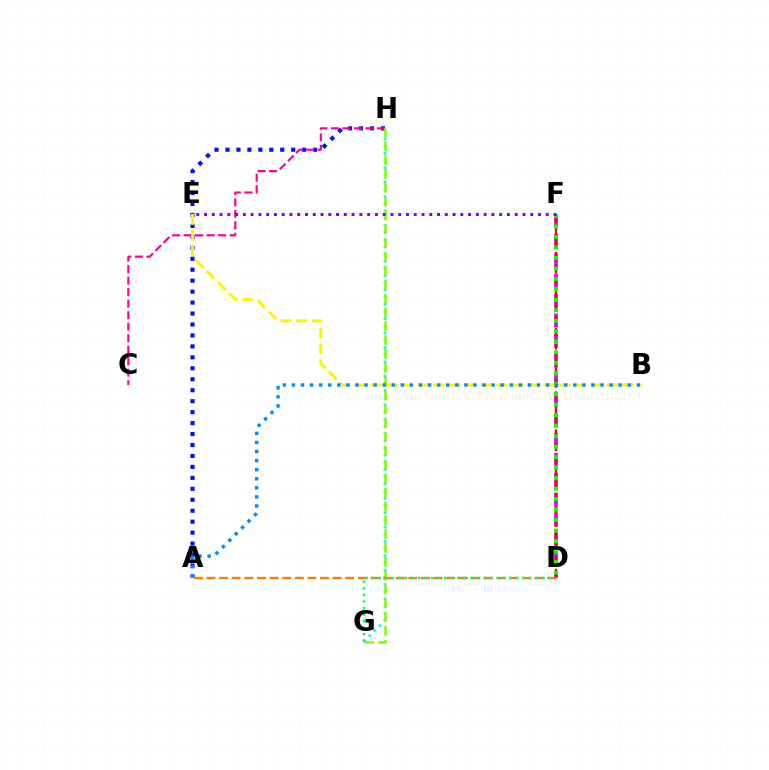{('A', 'H'): [{'color': '#0010ff', 'line_style': 'dotted', 'thickness': 2.98}], ('G', 'H'): [{'color': '#00fff6', 'line_style': 'dotted', 'thickness': 1.95}, {'color': '#84ff00', 'line_style': 'dashed', 'thickness': 1.88}], ('C', 'H'): [{'color': '#ff0094', 'line_style': 'dashed', 'thickness': 1.56}], ('D', 'F'): [{'color': '#ee00ff', 'line_style': 'dashed', 'thickness': 2.71}, {'color': '#ff0000', 'line_style': 'dashed', 'thickness': 1.72}, {'color': '#08ff00', 'line_style': 'dotted', 'thickness': 2.85}], ('B', 'E'): [{'color': '#fcf500', 'line_style': 'dashed', 'thickness': 2.14}], ('A', 'D'): [{'color': '#ff7c00', 'line_style': 'dashed', 'thickness': 1.71}], ('D', 'G'): [{'color': '#00ff74', 'line_style': 'dotted', 'thickness': 1.78}], ('A', 'B'): [{'color': '#008cff', 'line_style': 'dotted', 'thickness': 2.47}], ('E', 'F'): [{'color': '#7200ff', 'line_style': 'dotted', 'thickness': 2.11}]}